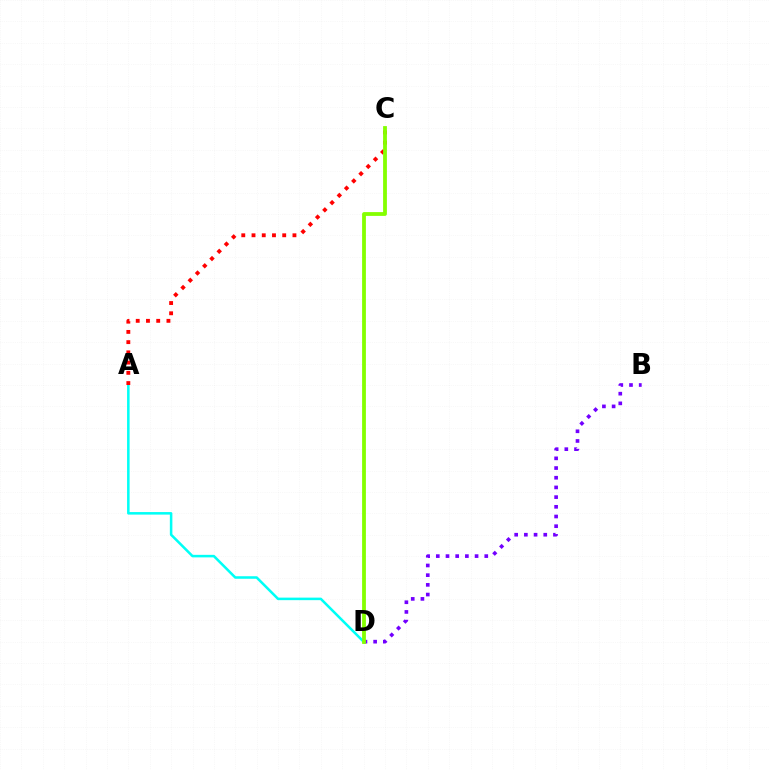{('A', 'D'): [{'color': '#00fff6', 'line_style': 'solid', 'thickness': 1.83}], ('B', 'D'): [{'color': '#7200ff', 'line_style': 'dotted', 'thickness': 2.63}], ('A', 'C'): [{'color': '#ff0000', 'line_style': 'dotted', 'thickness': 2.78}], ('C', 'D'): [{'color': '#84ff00', 'line_style': 'solid', 'thickness': 2.73}]}